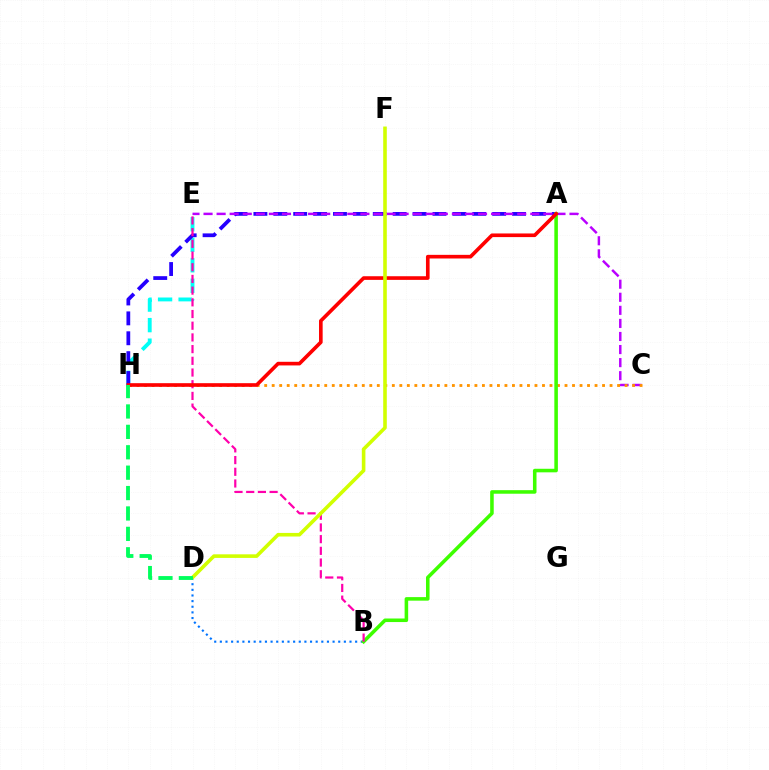{('E', 'H'): [{'color': '#00fff6', 'line_style': 'dashed', 'thickness': 2.79}], ('A', 'H'): [{'color': '#2500ff', 'line_style': 'dashed', 'thickness': 2.7}, {'color': '#ff0000', 'line_style': 'solid', 'thickness': 2.62}], ('C', 'E'): [{'color': '#b900ff', 'line_style': 'dashed', 'thickness': 1.78}], ('C', 'H'): [{'color': '#ff9400', 'line_style': 'dotted', 'thickness': 2.04}], ('B', 'D'): [{'color': '#0074ff', 'line_style': 'dotted', 'thickness': 1.53}], ('A', 'B'): [{'color': '#3dff00', 'line_style': 'solid', 'thickness': 2.56}], ('B', 'E'): [{'color': '#ff00ac', 'line_style': 'dashed', 'thickness': 1.59}], ('D', 'F'): [{'color': '#d1ff00', 'line_style': 'solid', 'thickness': 2.59}], ('D', 'H'): [{'color': '#00ff5c', 'line_style': 'dashed', 'thickness': 2.77}]}